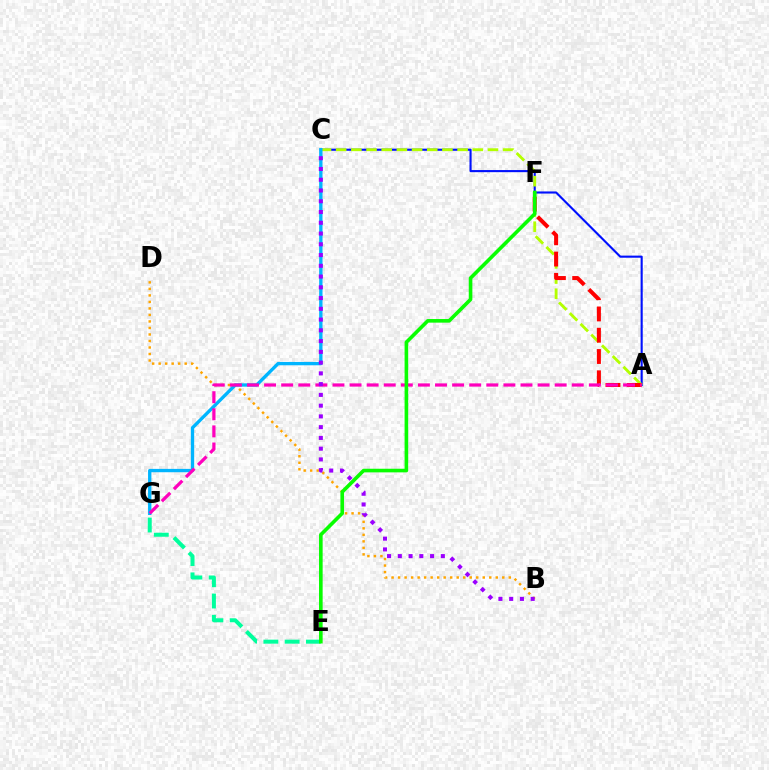{('B', 'D'): [{'color': '#ffa500', 'line_style': 'dotted', 'thickness': 1.77}], ('A', 'C'): [{'color': '#0010ff', 'line_style': 'solid', 'thickness': 1.52}, {'color': '#b3ff00', 'line_style': 'dashed', 'thickness': 2.06}], ('C', 'G'): [{'color': '#00b5ff', 'line_style': 'solid', 'thickness': 2.4}], ('E', 'G'): [{'color': '#00ff9d', 'line_style': 'dashed', 'thickness': 2.89}], ('A', 'F'): [{'color': '#ff0000', 'line_style': 'dashed', 'thickness': 2.89}], ('A', 'G'): [{'color': '#ff00bd', 'line_style': 'dashed', 'thickness': 2.32}], ('B', 'C'): [{'color': '#9b00ff', 'line_style': 'dotted', 'thickness': 2.92}], ('E', 'F'): [{'color': '#08ff00', 'line_style': 'solid', 'thickness': 2.6}]}